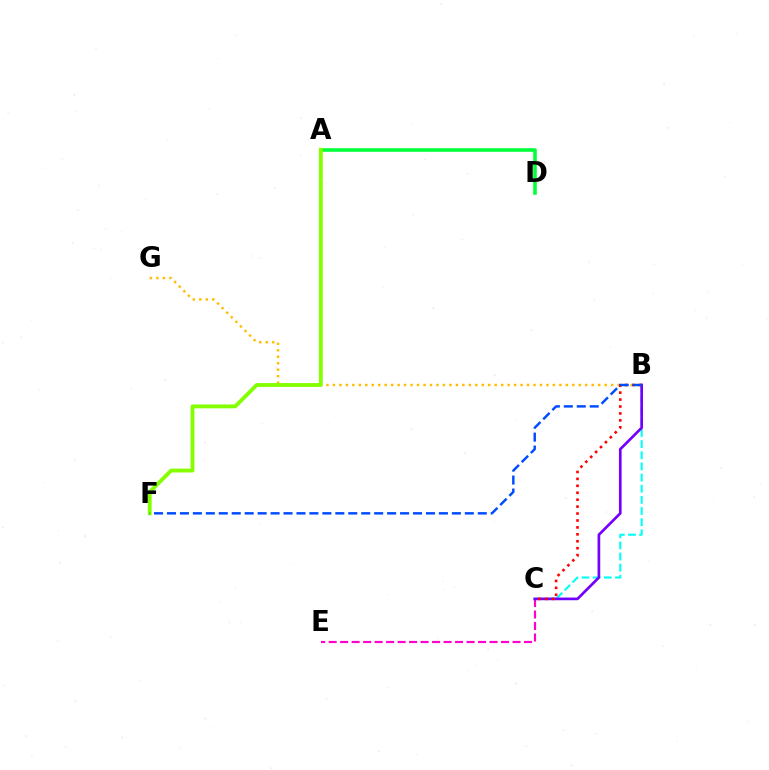{('C', 'E'): [{'color': '#ff00cf', 'line_style': 'dashed', 'thickness': 1.56}], ('B', 'C'): [{'color': '#00fff6', 'line_style': 'dashed', 'thickness': 1.51}, {'color': '#7200ff', 'line_style': 'solid', 'thickness': 1.93}, {'color': '#ff0000', 'line_style': 'dotted', 'thickness': 1.88}], ('B', 'G'): [{'color': '#ffbd00', 'line_style': 'dotted', 'thickness': 1.76}], ('A', 'D'): [{'color': '#00ff39', 'line_style': 'solid', 'thickness': 2.57}], ('A', 'F'): [{'color': '#84ff00', 'line_style': 'solid', 'thickness': 2.78}], ('B', 'F'): [{'color': '#004bff', 'line_style': 'dashed', 'thickness': 1.76}]}